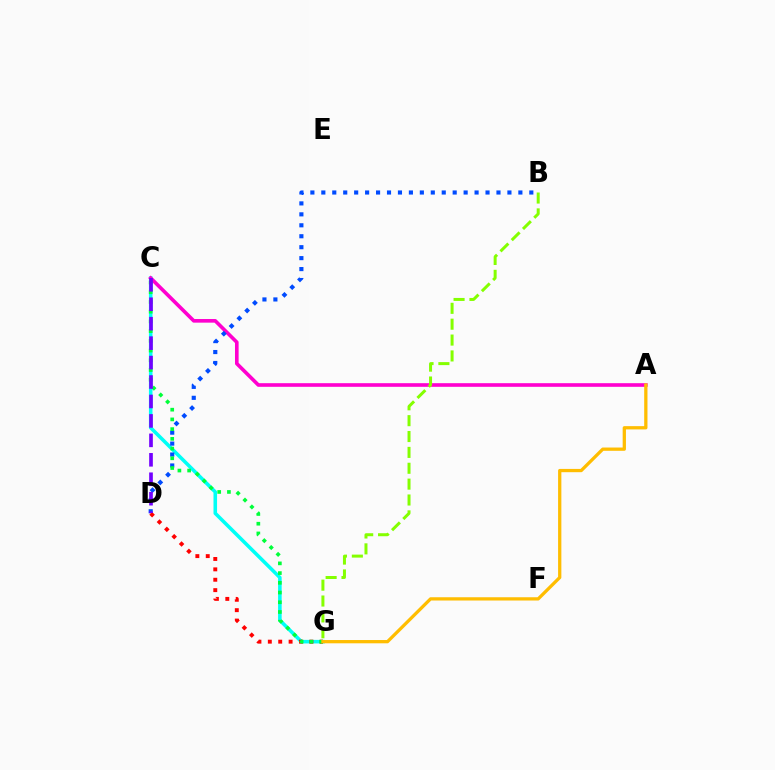{('C', 'G'): [{'color': '#00fff6', 'line_style': 'solid', 'thickness': 2.57}, {'color': '#00ff39', 'line_style': 'dotted', 'thickness': 2.64}], ('A', 'C'): [{'color': '#ff00cf', 'line_style': 'solid', 'thickness': 2.61}], ('B', 'D'): [{'color': '#004bff', 'line_style': 'dotted', 'thickness': 2.97}], ('D', 'G'): [{'color': '#ff0000', 'line_style': 'dotted', 'thickness': 2.82}], ('B', 'G'): [{'color': '#84ff00', 'line_style': 'dashed', 'thickness': 2.16}], ('A', 'G'): [{'color': '#ffbd00', 'line_style': 'solid', 'thickness': 2.36}], ('C', 'D'): [{'color': '#7200ff', 'line_style': 'dashed', 'thickness': 2.64}]}